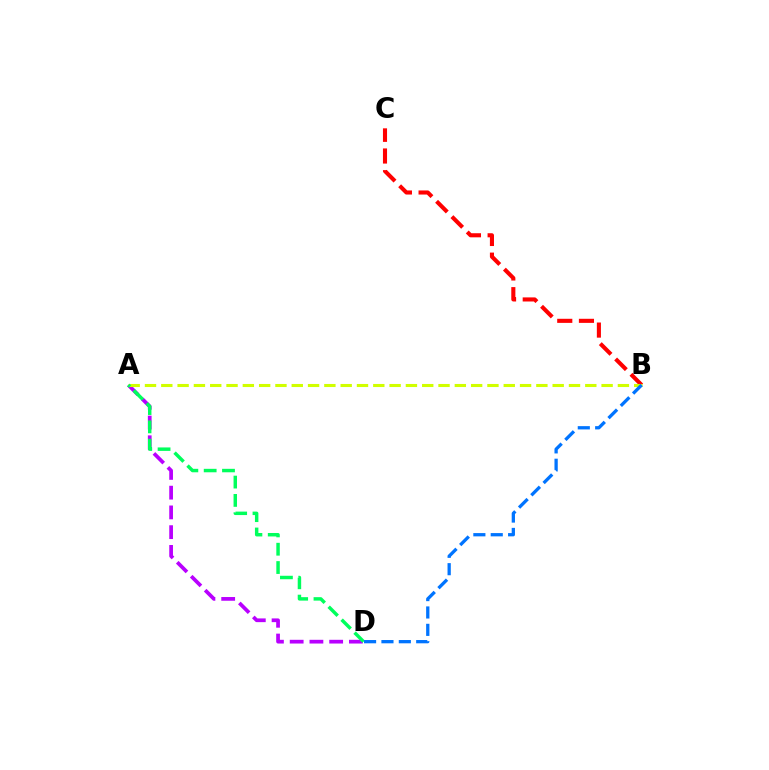{('A', 'D'): [{'color': '#b900ff', 'line_style': 'dashed', 'thickness': 2.68}, {'color': '#00ff5c', 'line_style': 'dashed', 'thickness': 2.49}], ('B', 'C'): [{'color': '#ff0000', 'line_style': 'dashed', 'thickness': 2.95}], ('A', 'B'): [{'color': '#d1ff00', 'line_style': 'dashed', 'thickness': 2.22}], ('B', 'D'): [{'color': '#0074ff', 'line_style': 'dashed', 'thickness': 2.36}]}